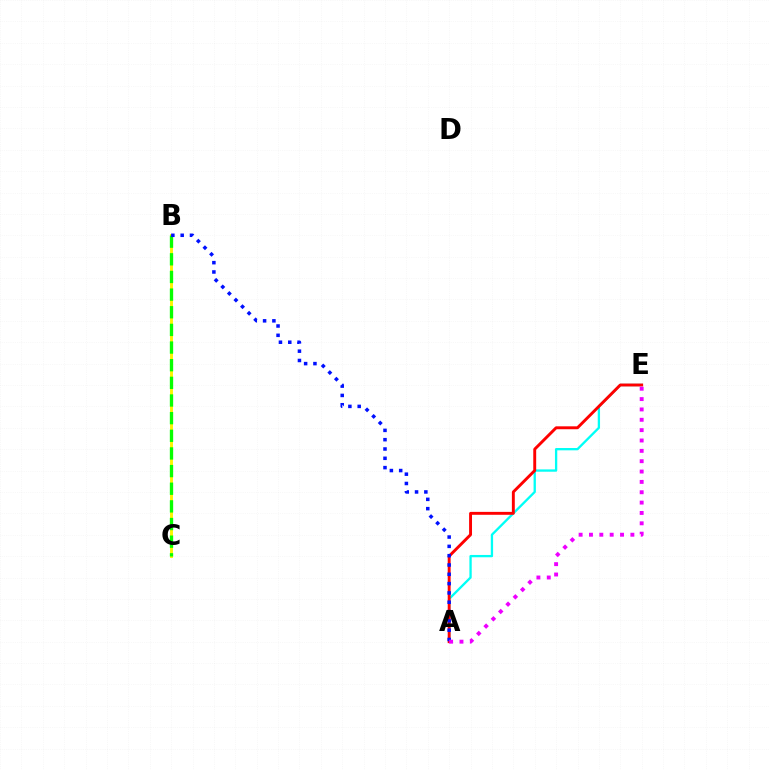{('A', 'E'): [{'color': '#00fff6', 'line_style': 'solid', 'thickness': 1.66}, {'color': '#ff0000', 'line_style': 'solid', 'thickness': 2.1}, {'color': '#ee00ff', 'line_style': 'dotted', 'thickness': 2.81}], ('B', 'C'): [{'color': '#fcf500', 'line_style': 'solid', 'thickness': 2.1}, {'color': '#08ff00', 'line_style': 'dashed', 'thickness': 2.4}], ('A', 'B'): [{'color': '#0010ff', 'line_style': 'dotted', 'thickness': 2.53}]}